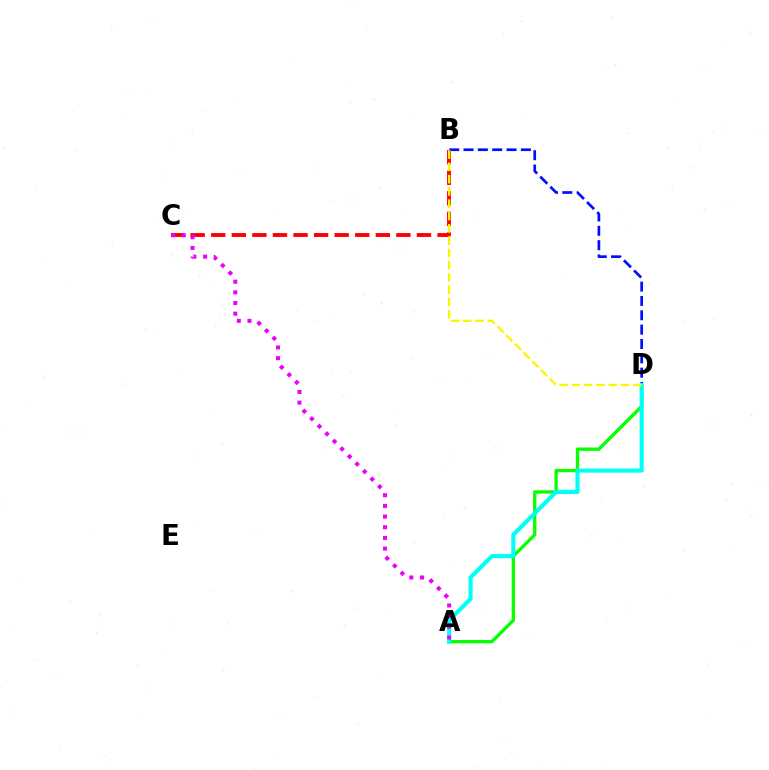{('B', 'D'): [{'color': '#0010ff', 'line_style': 'dashed', 'thickness': 1.95}, {'color': '#fcf500', 'line_style': 'dashed', 'thickness': 1.67}], ('A', 'D'): [{'color': '#08ff00', 'line_style': 'solid', 'thickness': 2.39}, {'color': '#00fff6', 'line_style': 'solid', 'thickness': 2.96}], ('B', 'C'): [{'color': '#ff0000', 'line_style': 'dashed', 'thickness': 2.79}], ('A', 'C'): [{'color': '#ee00ff', 'line_style': 'dotted', 'thickness': 2.9}]}